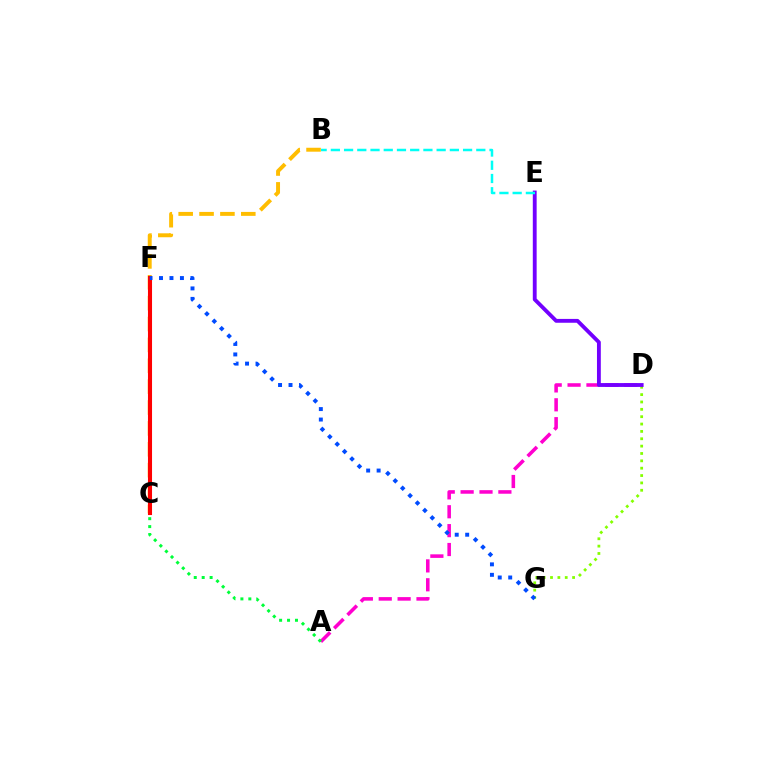{('A', 'D'): [{'color': '#ff00cf', 'line_style': 'dashed', 'thickness': 2.57}], ('B', 'C'): [{'color': '#ffbd00', 'line_style': 'dashed', 'thickness': 2.84}], ('C', 'F'): [{'color': '#ff0000', 'line_style': 'solid', 'thickness': 2.93}], ('D', 'G'): [{'color': '#84ff00', 'line_style': 'dotted', 'thickness': 2.0}], ('F', 'G'): [{'color': '#004bff', 'line_style': 'dotted', 'thickness': 2.84}], ('A', 'C'): [{'color': '#00ff39', 'line_style': 'dotted', 'thickness': 2.15}], ('D', 'E'): [{'color': '#7200ff', 'line_style': 'solid', 'thickness': 2.77}], ('B', 'E'): [{'color': '#00fff6', 'line_style': 'dashed', 'thickness': 1.8}]}